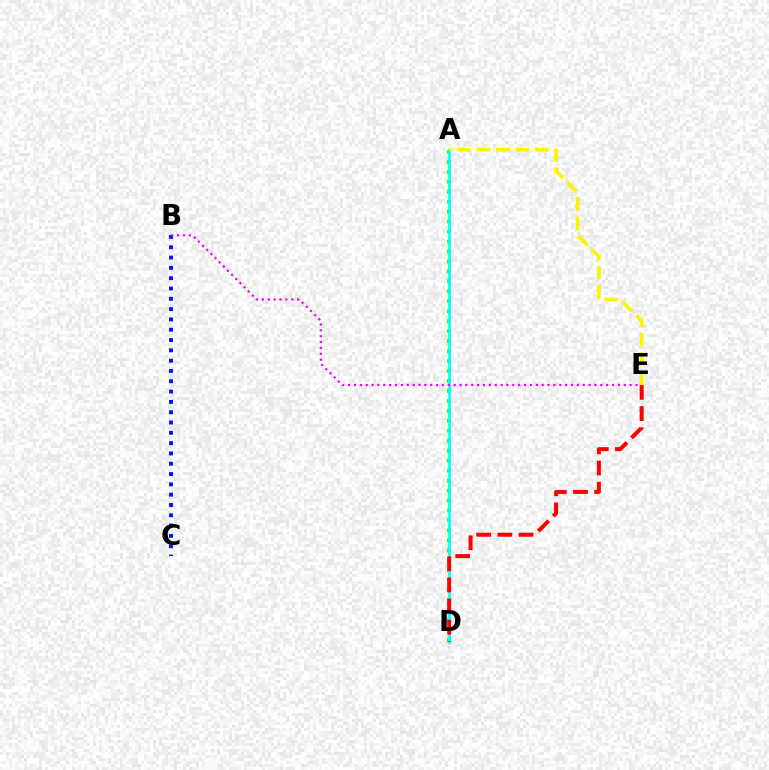{('A', 'D'): [{'color': '#08ff00', 'line_style': 'dotted', 'thickness': 2.71}, {'color': '#00fff6', 'line_style': 'solid', 'thickness': 1.93}], ('B', 'C'): [{'color': '#0010ff', 'line_style': 'dotted', 'thickness': 2.8}], ('B', 'E'): [{'color': '#ee00ff', 'line_style': 'dotted', 'thickness': 1.59}], ('D', 'E'): [{'color': '#ff0000', 'line_style': 'dashed', 'thickness': 2.88}], ('A', 'E'): [{'color': '#fcf500', 'line_style': 'dashed', 'thickness': 2.63}]}